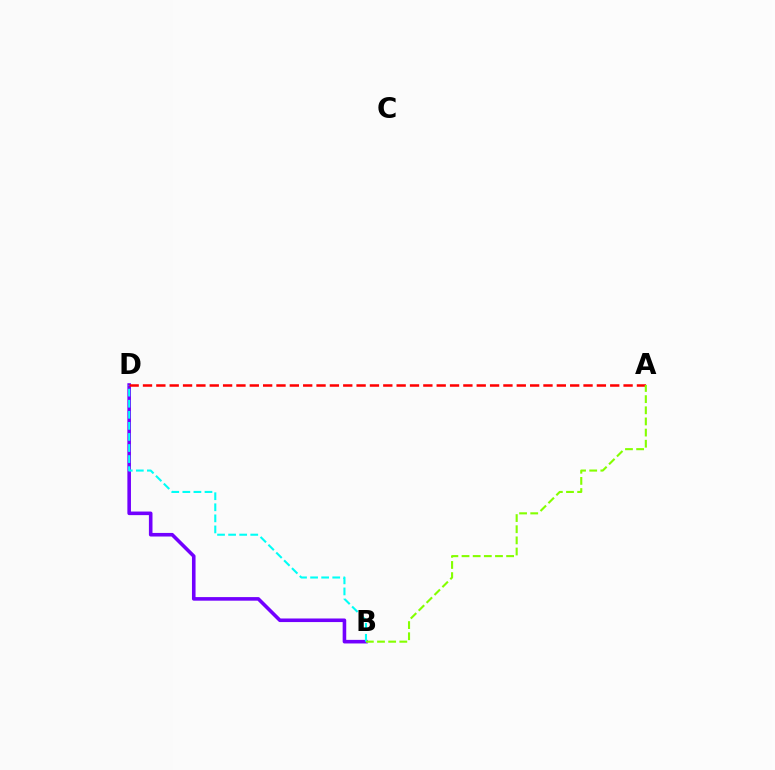{('B', 'D'): [{'color': '#7200ff', 'line_style': 'solid', 'thickness': 2.58}, {'color': '#00fff6', 'line_style': 'dashed', 'thickness': 1.5}], ('A', 'D'): [{'color': '#ff0000', 'line_style': 'dashed', 'thickness': 1.81}], ('A', 'B'): [{'color': '#84ff00', 'line_style': 'dashed', 'thickness': 1.51}]}